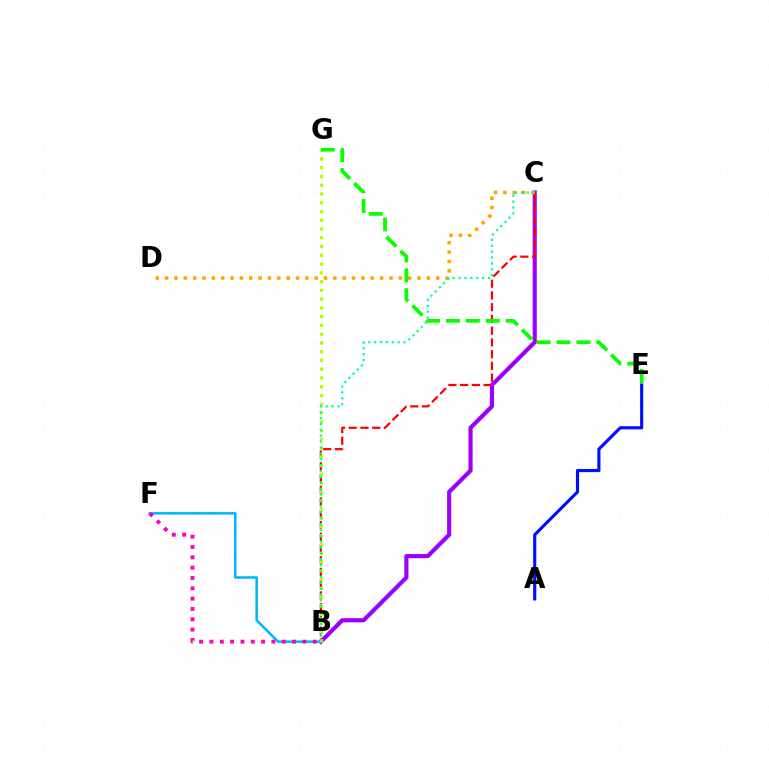{('B', 'C'): [{'color': '#9b00ff', 'line_style': 'solid', 'thickness': 2.98}, {'color': '#ff0000', 'line_style': 'dashed', 'thickness': 1.59}, {'color': '#00ff9d', 'line_style': 'dotted', 'thickness': 1.6}], ('B', 'F'): [{'color': '#00b5ff', 'line_style': 'solid', 'thickness': 1.82}, {'color': '#ff00bd', 'line_style': 'dotted', 'thickness': 2.81}], ('B', 'G'): [{'color': '#b3ff00', 'line_style': 'dotted', 'thickness': 2.38}], ('C', 'D'): [{'color': '#ffa500', 'line_style': 'dotted', 'thickness': 2.54}], ('A', 'E'): [{'color': '#0010ff', 'line_style': 'solid', 'thickness': 2.26}], ('E', 'G'): [{'color': '#08ff00', 'line_style': 'dashed', 'thickness': 2.7}]}